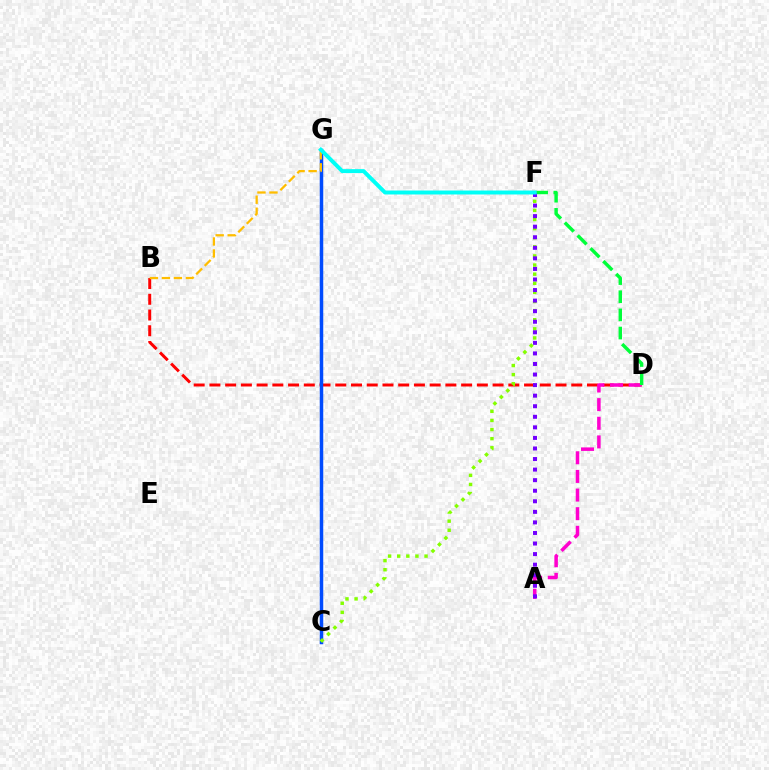{('B', 'D'): [{'color': '#ff0000', 'line_style': 'dashed', 'thickness': 2.14}], ('A', 'D'): [{'color': '#ff00cf', 'line_style': 'dashed', 'thickness': 2.53}], ('C', 'G'): [{'color': '#004bff', 'line_style': 'solid', 'thickness': 2.51}], ('B', 'G'): [{'color': '#ffbd00', 'line_style': 'dashed', 'thickness': 1.63}], ('D', 'F'): [{'color': '#00ff39', 'line_style': 'dashed', 'thickness': 2.47}], ('C', 'F'): [{'color': '#84ff00', 'line_style': 'dotted', 'thickness': 2.48}], ('A', 'F'): [{'color': '#7200ff', 'line_style': 'dotted', 'thickness': 2.87}], ('F', 'G'): [{'color': '#00fff6', 'line_style': 'solid', 'thickness': 2.85}]}